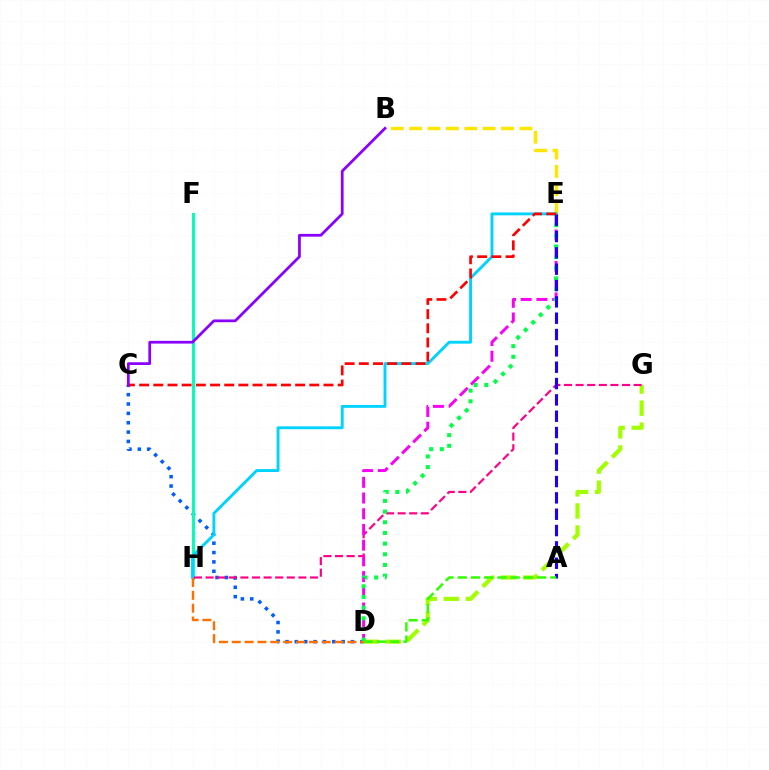{('B', 'E'): [{'color': '#ffe600', 'line_style': 'dashed', 'thickness': 2.5}], ('C', 'D'): [{'color': '#005dff', 'line_style': 'dotted', 'thickness': 2.54}], ('F', 'H'): [{'color': '#00ffbb', 'line_style': 'solid', 'thickness': 2.14}], ('D', 'G'): [{'color': '#a2ff00', 'line_style': 'dashed', 'thickness': 3.0}], ('G', 'H'): [{'color': '#ff0088', 'line_style': 'dashed', 'thickness': 1.58}], ('E', 'H'): [{'color': '#00d3ff', 'line_style': 'solid', 'thickness': 2.07}], ('D', 'E'): [{'color': '#fa00f9', 'line_style': 'dashed', 'thickness': 2.13}, {'color': '#00ff45', 'line_style': 'dotted', 'thickness': 2.9}], ('A', 'E'): [{'color': '#1900ff', 'line_style': 'dashed', 'thickness': 2.22}], ('A', 'D'): [{'color': '#31ff00', 'line_style': 'dashed', 'thickness': 1.8}], ('D', 'H'): [{'color': '#ff7000', 'line_style': 'dashed', 'thickness': 1.75}], ('C', 'E'): [{'color': '#ff0000', 'line_style': 'dashed', 'thickness': 1.93}], ('B', 'C'): [{'color': '#8a00ff', 'line_style': 'solid', 'thickness': 1.98}]}